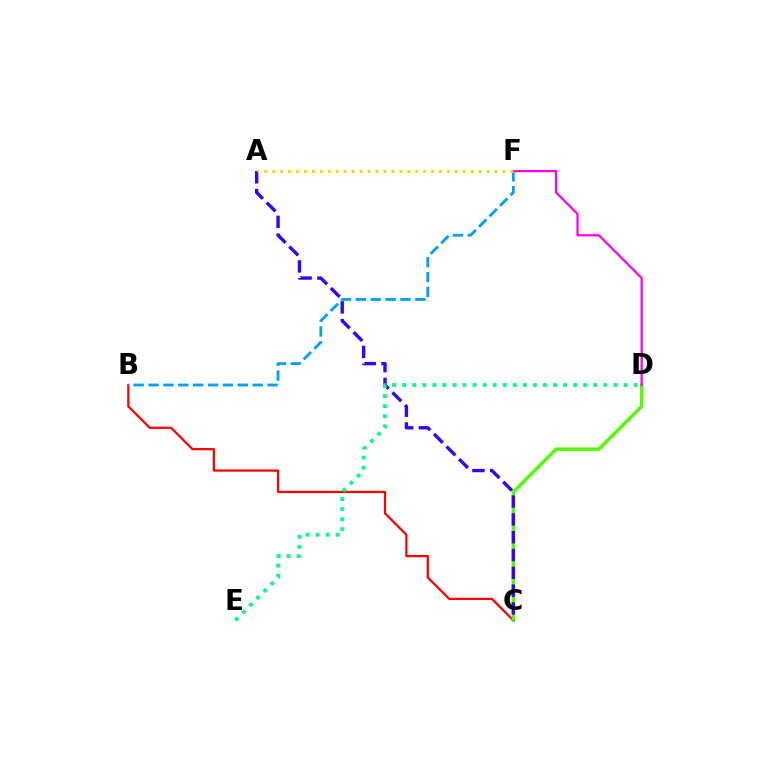{('B', 'C'): [{'color': '#ff0000', 'line_style': 'solid', 'thickness': 1.62}], ('C', 'D'): [{'color': '#4fff00', 'line_style': 'solid', 'thickness': 2.47}], ('B', 'F'): [{'color': '#009eff', 'line_style': 'dashed', 'thickness': 2.02}], ('D', 'F'): [{'color': '#ff00ed', 'line_style': 'solid', 'thickness': 1.62}], ('A', 'C'): [{'color': '#3700ff', 'line_style': 'dashed', 'thickness': 2.42}], ('D', 'E'): [{'color': '#00ff86', 'line_style': 'dotted', 'thickness': 2.73}], ('A', 'F'): [{'color': '#ffd500', 'line_style': 'dotted', 'thickness': 2.16}]}